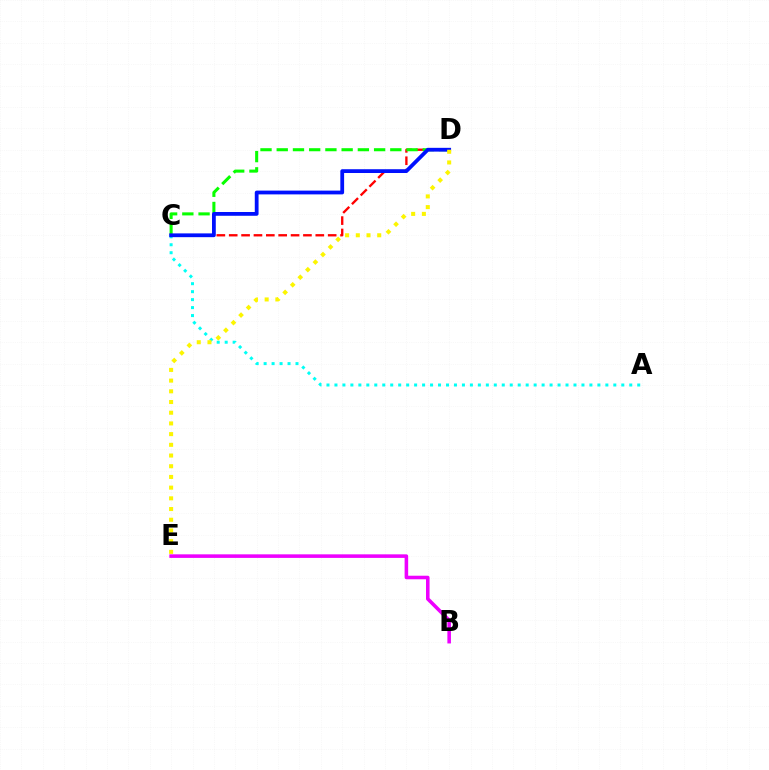{('B', 'E'): [{'color': '#ee00ff', 'line_style': 'solid', 'thickness': 2.56}], ('C', 'D'): [{'color': '#ff0000', 'line_style': 'dashed', 'thickness': 1.68}, {'color': '#08ff00', 'line_style': 'dashed', 'thickness': 2.2}, {'color': '#0010ff', 'line_style': 'solid', 'thickness': 2.72}], ('A', 'C'): [{'color': '#00fff6', 'line_style': 'dotted', 'thickness': 2.16}], ('D', 'E'): [{'color': '#fcf500', 'line_style': 'dotted', 'thickness': 2.91}]}